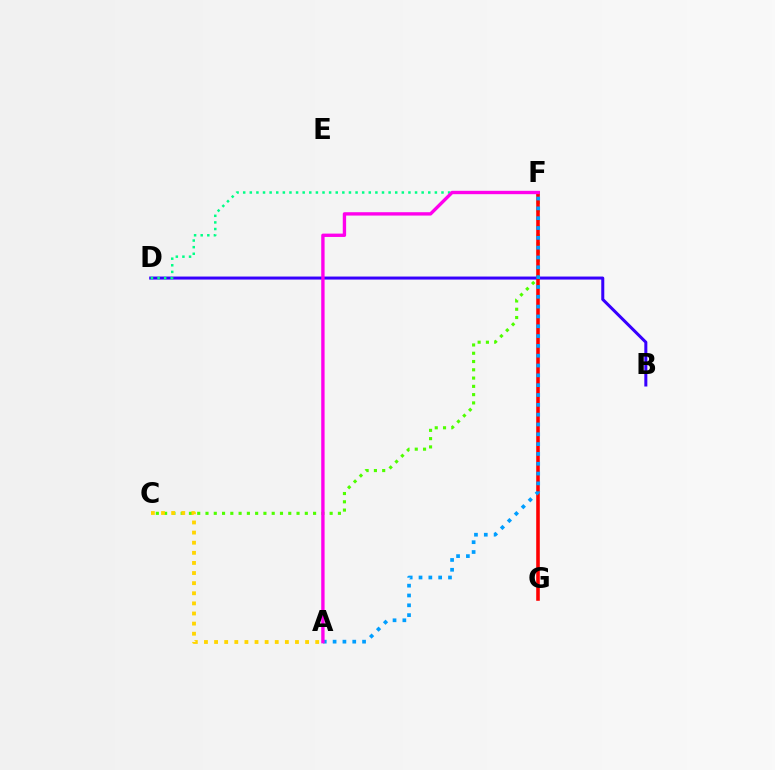{('B', 'D'): [{'color': '#3700ff', 'line_style': 'solid', 'thickness': 2.17}], ('C', 'F'): [{'color': '#4fff00', 'line_style': 'dotted', 'thickness': 2.25}], ('F', 'G'): [{'color': '#ff0000', 'line_style': 'solid', 'thickness': 2.58}], ('A', 'C'): [{'color': '#ffd500', 'line_style': 'dotted', 'thickness': 2.75}], ('D', 'F'): [{'color': '#00ff86', 'line_style': 'dotted', 'thickness': 1.8}], ('A', 'F'): [{'color': '#009eff', 'line_style': 'dotted', 'thickness': 2.67}, {'color': '#ff00ed', 'line_style': 'solid', 'thickness': 2.41}]}